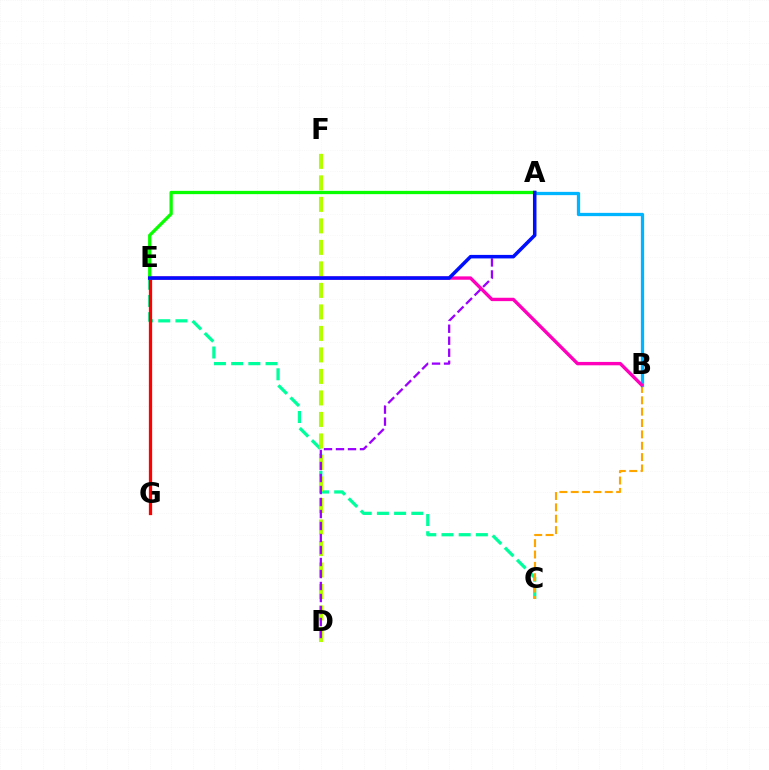{('C', 'E'): [{'color': '#00ff9d', 'line_style': 'dashed', 'thickness': 2.34}], ('B', 'C'): [{'color': '#ffa500', 'line_style': 'dashed', 'thickness': 1.54}], ('D', 'F'): [{'color': '#b3ff00', 'line_style': 'dashed', 'thickness': 2.92}], ('E', 'G'): [{'color': '#ff0000', 'line_style': 'solid', 'thickness': 2.35}], ('A', 'D'): [{'color': '#9b00ff', 'line_style': 'dashed', 'thickness': 1.63}], ('A', 'B'): [{'color': '#00b5ff', 'line_style': 'solid', 'thickness': 2.35}], ('B', 'E'): [{'color': '#ff00bd', 'line_style': 'solid', 'thickness': 2.43}], ('A', 'E'): [{'color': '#08ff00', 'line_style': 'solid', 'thickness': 2.36}, {'color': '#0010ff', 'line_style': 'solid', 'thickness': 2.53}]}